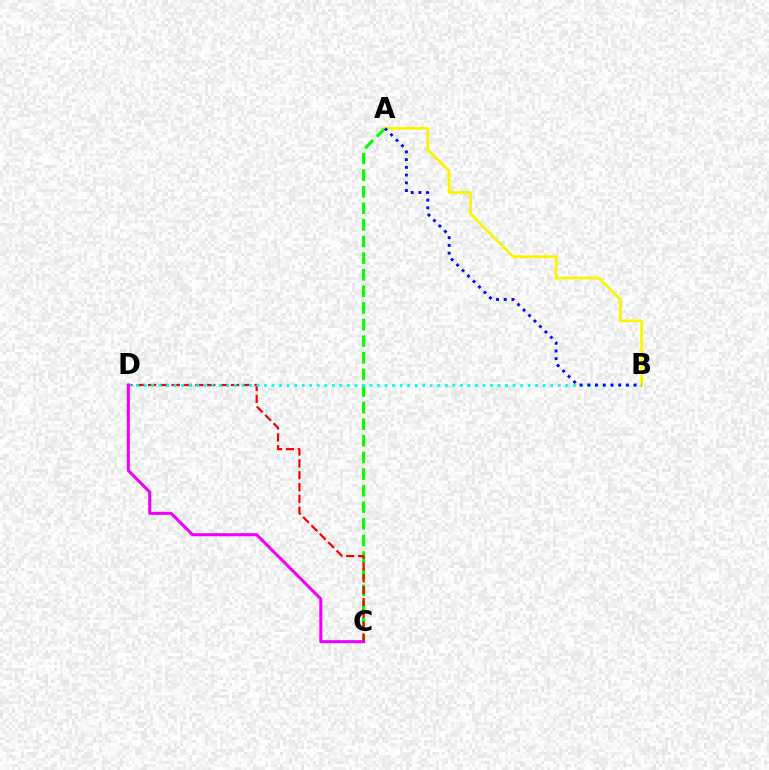{('A', 'C'): [{'color': '#08ff00', 'line_style': 'dashed', 'thickness': 2.26}], ('C', 'D'): [{'color': '#ff0000', 'line_style': 'dashed', 'thickness': 1.61}, {'color': '#ee00ff', 'line_style': 'solid', 'thickness': 2.19}], ('B', 'D'): [{'color': '#00fff6', 'line_style': 'dotted', 'thickness': 2.05}], ('A', 'B'): [{'color': '#fcf500', 'line_style': 'solid', 'thickness': 1.98}, {'color': '#0010ff', 'line_style': 'dotted', 'thickness': 2.1}]}